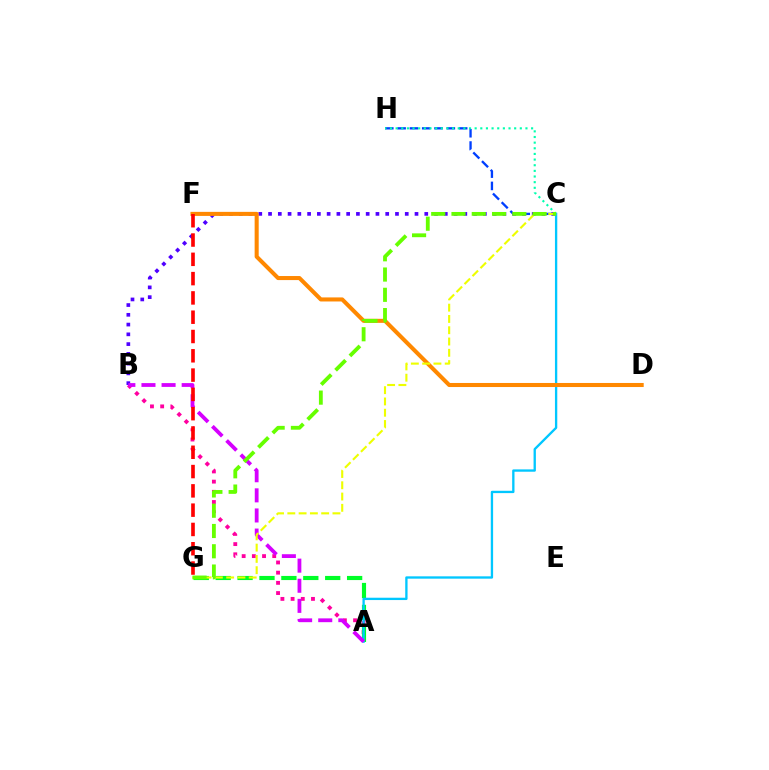{('C', 'H'): [{'color': '#003fff', 'line_style': 'dashed', 'thickness': 1.67}, {'color': '#00ffaf', 'line_style': 'dotted', 'thickness': 1.53}], ('A', 'B'): [{'color': '#ff00a0', 'line_style': 'dotted', 'thickness': 2.77}, {'color': '#d600ff', 'line_style': 'dashed', 'thickness': 2.73}], ('B', 'C'): [{'color': '#4f00ff', 'line_style': 'dotted', 'thickness': 2.65}], ('A', 'G'): [{'color': '#00ff27', 'line_style': 'dashed', 'thickness': 2.98}], ('A', 'C'): [{'color': '#00c7ff', 'line_style': 'solid', 'thickness': 1.68}], ('D', 'F'): [{'color': '#ff8800', 'line_style': 'solid', 'thickness': 2.92}], ('F', 'G'): [{'color': '#ff0000', 'line_style': 'dashed', 'thickness': 2.62}], ('C', 'G'): [{'color': '#eeff00', 'line_style': 'dashed', 'thickness': 1.53}, {'color': '#66ff00', 'line_style': 'dashed', 'thickness': 2.75}]}